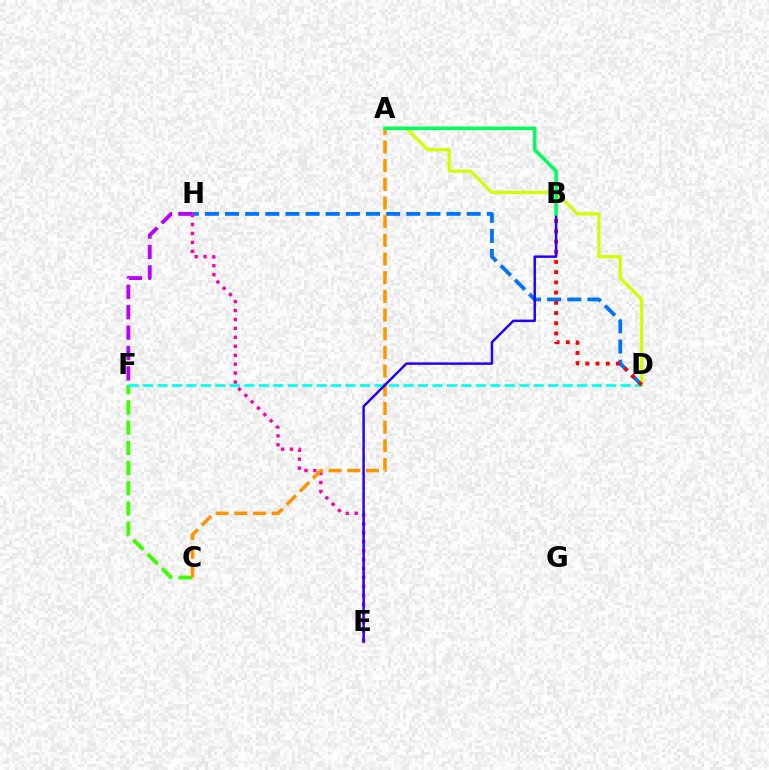{('C', 'F'): [{'color': '#3dff00', 'line_style': 'dashed', 'thickness': 2.75}], ('D', 'H'): [{'color': '#0074ff', 'line_style': 'dashed', 'thickness': 2.74}], ('F', 'H'): [{'color': '#b900ff', 'line_style': 'dashed', 'thickness': 2.77}], ('A', 'D'): [{'color': '#d1ff00', 'line_style': 'solid', 'thickness': 2.28}], ('D', 'F'): [{'color': '#00fff6', 'line_style': 'dashed', 'thickness': 1.97}], ('E', 'H'): [{'color': '#ff00ac', 'line_style': 'dotted', 'thickness': 2.43}], ('A', 'C'): [{'color': '#ff9400', 'line_style': 'dashed', 'thickness': 2.54}], ('B', 'D'): [{'color': '#ff0000', 'line_style': 'dotted', 'thickness': 2.78}], ('B', 'E'): [{'color': '#2500ff', 'line_style': 'solid', 'thickness': 1.78}], ('A', 'B'): [{'color': '#00ff5c', 'line_style': 'solid', 'thickness': 2.56}]}